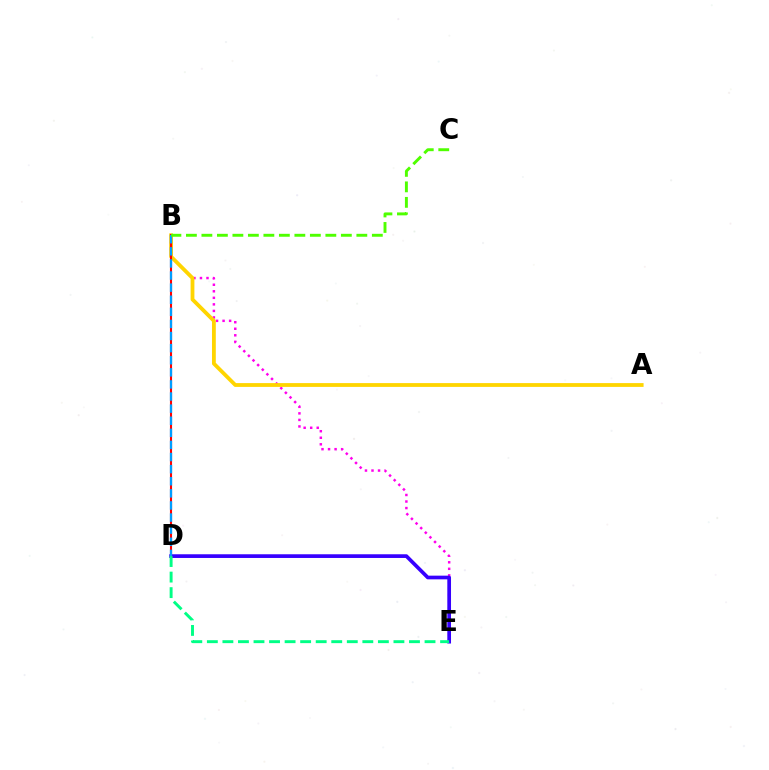{('B', 'E'): [{'color': '#ff00ed', 'line_style': 'dotted', 'thickness': 1.78}], ('A', 'B'): [{'color': '#ffd500', 'line_style': 'solid', 'thickness': 2.74}], ('B', 'D'): [{'color': '#ff0000', 'line_style': 'solid', 'thickness': 1.52}, {'color': '#009eff', 'line_style': 'dashed', 'thickness': 1.64}], ('D', 'E'): [{'color': '#3700ff', 'line_style': 'solid', 'thickness': 2.66}, {'color': '#00ff86', 'line_style': 'dashed', 'thickness': 2.11}], ('B', 'C'): [{'color': '#4fff00', 'line_style': 'dashed', 'thickness': 2.1}]}